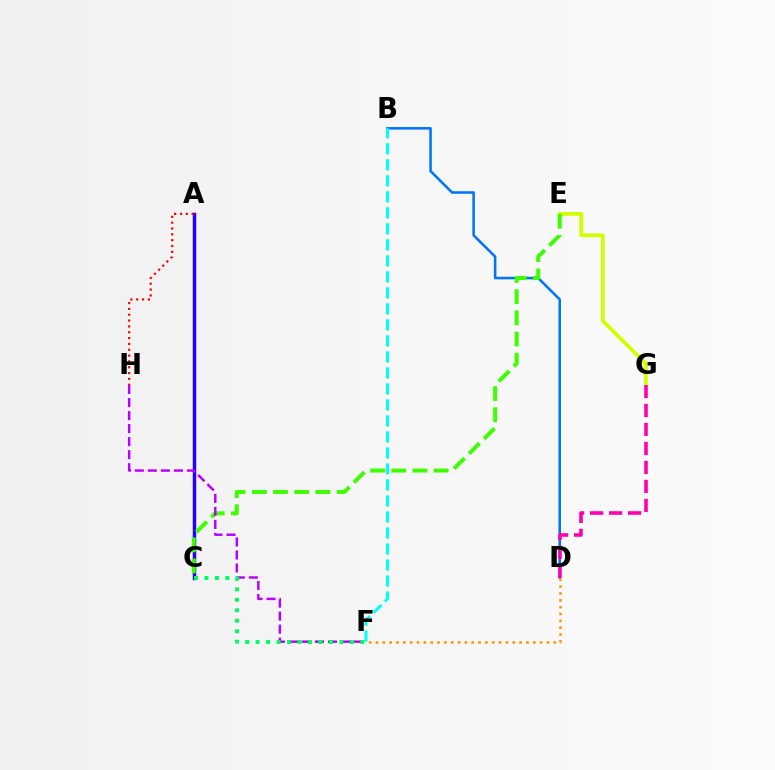{('B', 'D'): [{'color': '#0074ff', 'line_style': 'solid', 'thickness': 1.84}], ('E', 'G'): [{'color': '#d1ff00', 'line_style': 'solid', 'thickness': 2.73}], ('D', 'G'): [{'color': '#ff00ac', 'line_style': 'dashed', 'thickness': 2.58}], ('A', 'C'): [{'color': '#2500ff', 'line_style': 'solid', 'thickness': 2.49}], ('C', 'E'): [{'color': '#3dff00', 'line_style': 'dashed', 'thickness': 2.88}], ('F', 'H'): [{'color': '#b900ff', 'line_style': 'dashed', 'thickness': 1.77}], ('C', 'F'): [{'color': '#00ff5c', 'line_style': 'dotted', 'thickness': 2.85}], ('A', 'H'): [{'color': '#ff0000', 'line_style': 'dotted', 'thickness': 1.59}], ('D', 'F'): [{'color': '#ff9400', 'line_style': 'dotted', 'thickness': 1.86}], ('B', 'F'): [{'color': '#00fff6', 'line_style': 'dashed', 'thickness': 2.17}]}